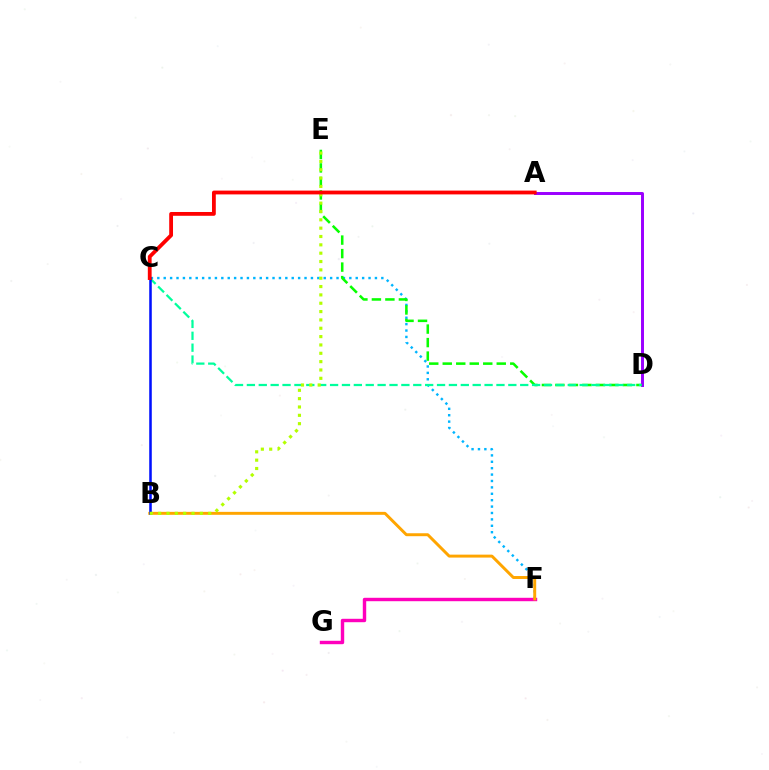{('C', 'F'): [{'color': '#00b5ff', 'line_style': 'dotted', 'thickness': 1.74}], ('F', 'G'): [{'color': '#ff00bd', 'line_style': 'solid', 'thickness': 2.46}], ('A', 'D'): [{'color': '#9b00ff', 'line_style': 'solid', 'thickness': 2.13}], ('B', 'F'): [{'color': '#ffa500', 'line_style': 'solid', 'thickness': 2.12}], ('D', 'E'): [{'color': '#08ff00', 'line_style': 'dashed', 'thickness': 1.83}], ('C', 'D'): [{'color': '#00ff9d', 'line_style': 'dashed', 'thickness': 1.61}], ('B', 'C'): [{'color': '#0010ff', 'line_style': 'solid', 'thickness': 1.83}], ('B', 'E'): [{'color': '#b3ff00', 'line_style': 'dotted', 'thickness': 2.27}], ('A', 'C'): [{'color': '#ff0000', 'line_style': 'solid', 'thickness': 2.74}]}